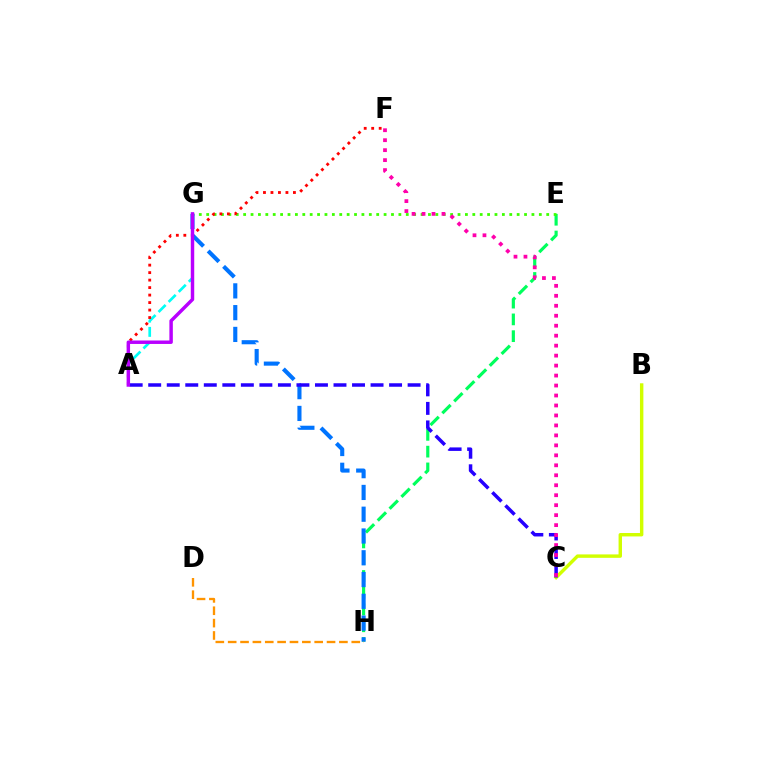{('B', 'C'): [{'color': '#d1ff00', 'line_style': 'solid', 'thickness': 2.46}], ('A', 'G'): [{'color': '#00fff6', 'line_style': 'dashed', 'thickness': 1.94}, {'color': '#b900ff', 'line_style': 'solid', 'thickness': 2.49}], ('E', 'H'): [{'color': '#00ff5c', 'line_style': 'dashed', 'thickness': 2.28}], ('E', 'G'): [{'color': '#3dff00', 'line_style': 'dotted', 'thickness': 2.01}], ('G', 'H'): [{'color': '#0074ff', 'line_style': 'dashed', 'thickness': 2.96}], ('D', 'H'): [{'color': '#ff9400', 'line_style': 'dashed', 'thickness': 1.68}], ('A', 'F'): [{'color': '#ff0000', 'line_style': 'dotted', 'thickness': 2.03}], ('A', 'C'): [{'color': '#2500ff', 'line_style': 'dashed', 'thickness': 2.52}], ('C', 'F'): [{'color': '#ff00ac', 'line_style': 'dotted', 'thickness': 2.71}]}